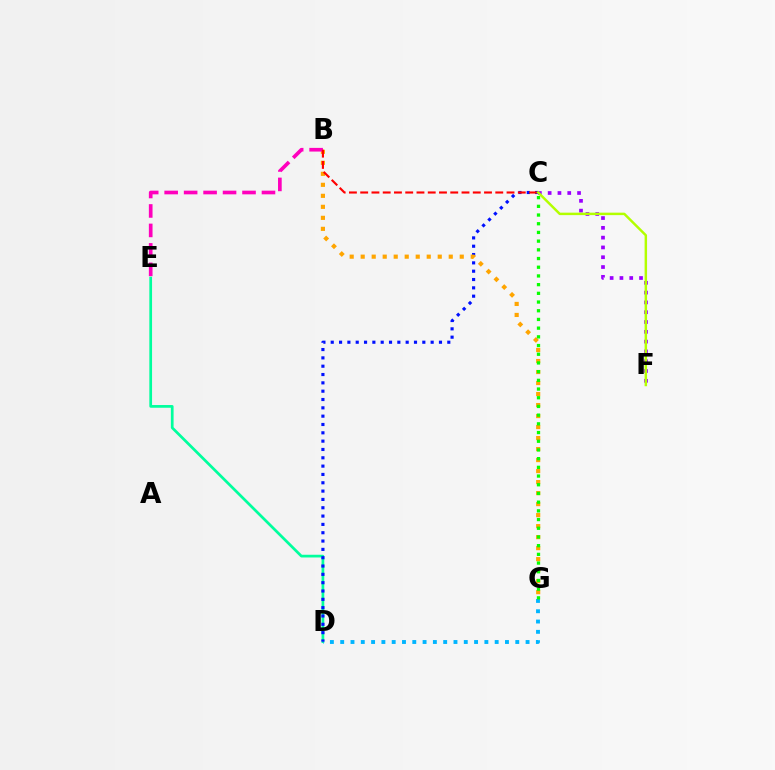{('D', 'E'): [{'color': '#00ff9d', 'line_style': 'solid', 'thickness': 1.96}], ('D', 'G'): [{'color': '#00b5ff', 'line_style': 'dotted', 'thickness': 2.8}], ('C', 'D'): [{'color': '#0010ff', 'line_style': 'dotted', 'thickness': 2.26}], ('C', 'F'): [{'color': '#9b00ff', 'line_style': 'dotted', 'thickness': 2.66}, {'color': '#b3ff00', 'line_style': 'solid', 'thickness': 1.77}], ('B', 'G'): [{'color': '#ffa500', 'line_style': 'dotted', 'thickness': 2.99}], ('B', 'E'): [{'color': '#ff00bd', 'line_style': 'dashed', 'thickness': 2.64}], ('B', 'C'): [{'color': '#ff0000', 'line_style': 'dashed', 'thickness': 1.53}], ('C', 'G'): [{'color': '#08ff00', 'line_style': 'dotted', 'thickness': 2.36}]}